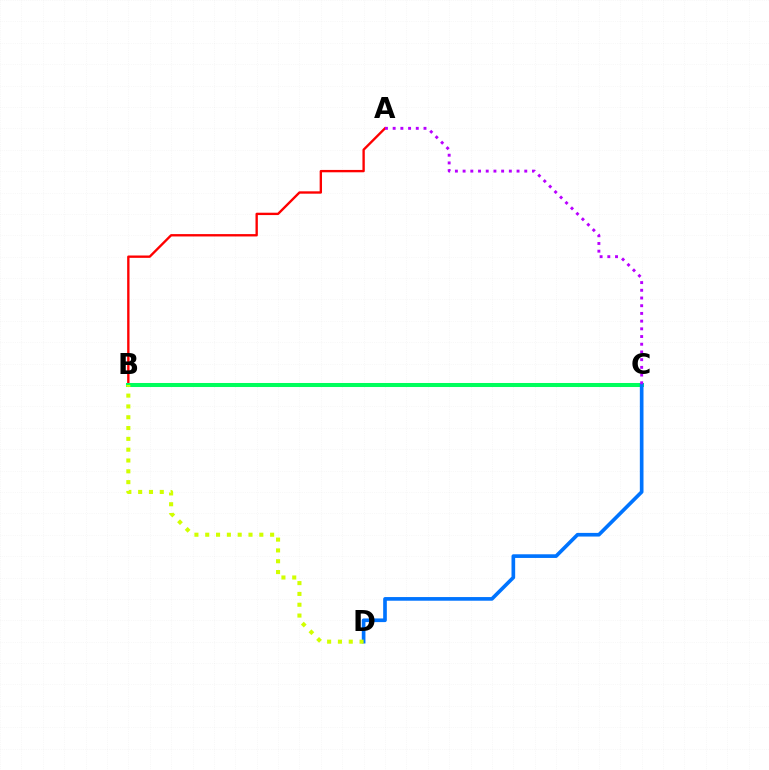{('A', 'B'): [{'color': '#ff0000', 'line_style': 'solid', 'thickness': 1.7}], ('B', 'C'): [{'color': '#00ff5c', 'line_style': 'solid', 'thickness': 2.9}], ('C', 'D'): [{'color': '#0074ff', 'line_style': 'solid', 'thickness': 2.63}], ('A', 'C'): [{'color': '#b900ff', 'line_style': 'dotted', 'thickness': 2.09}], ('B', 'D'): [{'color': '#d1ff00', 'line_style': 'dotted', 'thickness': 2.94}]}